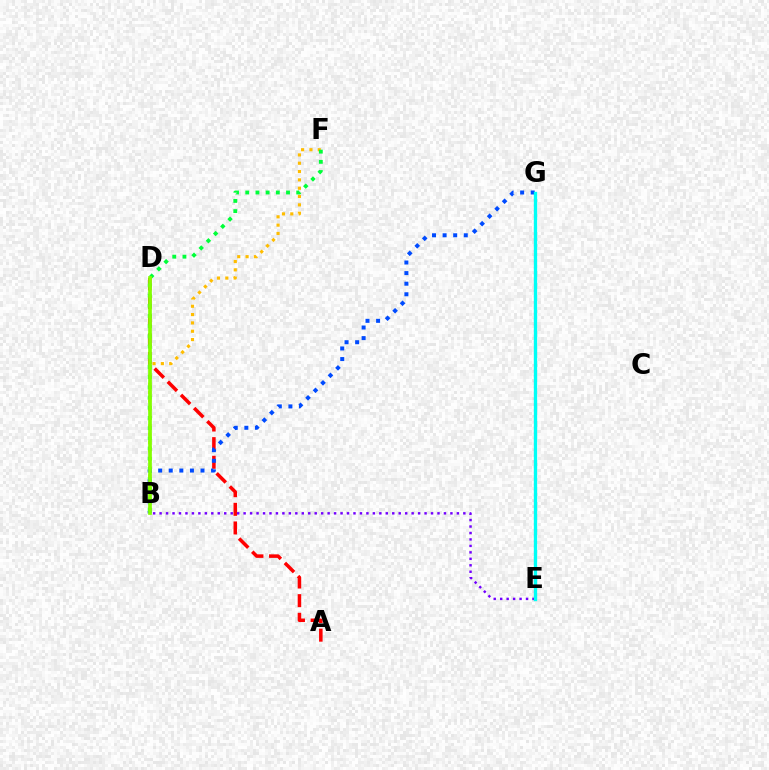{('B', 'F'): [{'color': '#ffbd00', 'line_style': 'dotted', 'thickness': 2.26}, {'color': '#00ff39', 'line_style': 'dotted', 'thickness': 2.77}], ('A', 'D'): [{'color': '#ff0000', 'line_style': 'dashed', 'thickness': 2.53}], ('E', 'G'): [{'color': '#ff00cf', 'line_style': 'dotted', 'thickness': 1.55}, {'color': '#00fff6', 'line_style': 'solid', 'thickness': 2.39}], ('B', 'G'): [{'color': '#004bff', 'line_style': 'dotted', 'thickness': 2.88}], ('B', 'D'): [{'color': '#84ff00', 'line_style': 'solid', 'thickness': 2.66}], ('B', 'E'): [{'color': '#7200ff', 'line_style': 'dotted', 'thickness': 1.76}]}